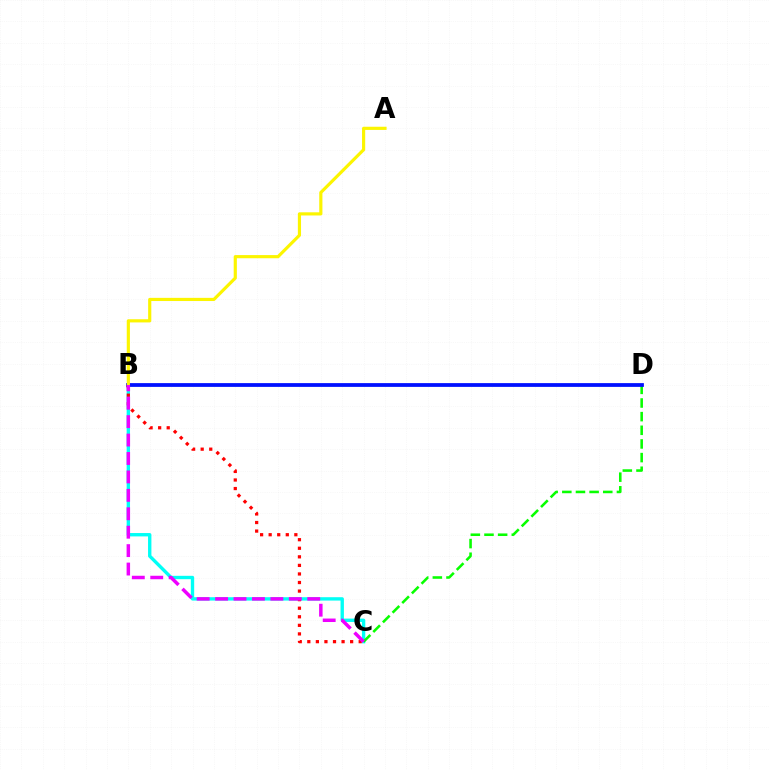{('B', 'C'): [{'color': '#00fff6', 'line_style': 'solid', 'thickness': 2.42}, {'color': '#ff0000', 'line_style': 'dotted', 'thickness': 2.33}, {'color': '#ee00ff', 'line_style': 'dashed', 'thickness': 2.5}], ('C', 'D'): [{'color': '#08ff00', 'line_style': 'dashed', 'thickness': 1.85}], ('B', 'D'): [{'color': '#0010ff', 'line_style': 'solid', 'thickness': 2.71}], ('A', 'B'): [{'color': '#fcf500', 'line_style': 'solid', 'thickness': 2.28}]}